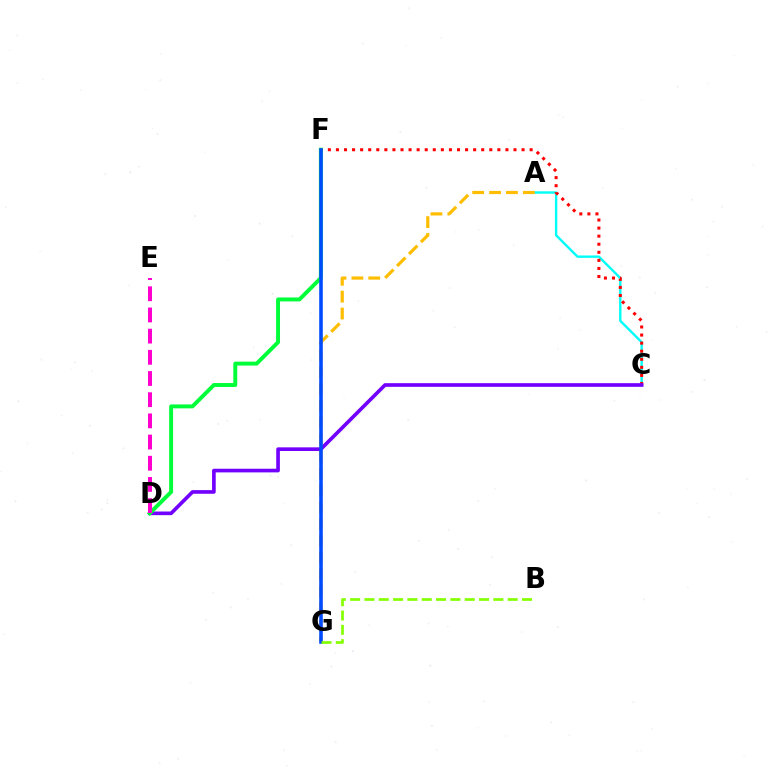{('A', 'C'): [{'color': '#00fff6', 'line_style': 'solid', 'thickness': 1.72}], ('C', 'F'): [{'color': '#ff0000', 'line_style': 'dotted', 'thickness': 2.19}], ('C', 'D'): [{'color': '#7200ff', 'line_style': 'solid', 'thickness': 2.63}], ('D', 'F'): [{'color': '#00ff39', 'line_style': 'solid', 'thickness': 2.83}], ('A', 'G'): [{'color': '#ffbd00', 'line_style': 'dashed', 'thickness': 2.29}], ('F', 'G'): [{'color': '#004bff', 'line_style': 'solid', 'thickness': 2.58}], ('B', 'G'): [{'color': '#84ff00', 'line_style': 'dashed', 'thickness': 1.95}], ('D', 'E'): [{'color': '#ff00cf', 'line_style': 'dashed', 'thickness': 2.88}]}